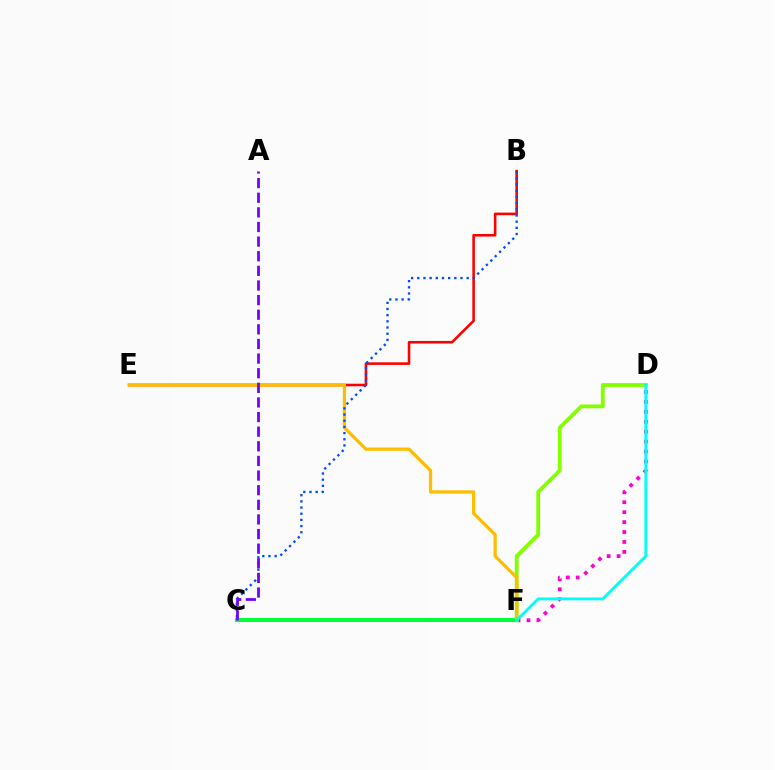{('B', 'E'): [{'color': '#ff0000', 'line_style': 'solid', 'thickness': 1.86}], ('D', 'F'): [{'color': '#ff00cf', 'line_style': 'dotted', 'thickness': 2.7}, {'color': '#84ff00', 'line_style': 'solid', 'thickness': 2.76}, {'color': '#00fff6', 'line_style': 'solid', 'thickness': 2.06}], ('C', 'F'): [{'color': '#00ff39', 'line_style': 'solid', 'thickness': 2.89}], ('E', 'F'): [{'color': '#ffbd00', 'line_style': 'solid', 'thickness': 2.34}], ('B', 'C'): [{'color': '#004bff', 'line_style': 'dotted', 'thickness': 1.68}], ('A', 'C'): [{'color': '#7200ff', 'line_style': 'dashed', 'thickness': 1.99}]}